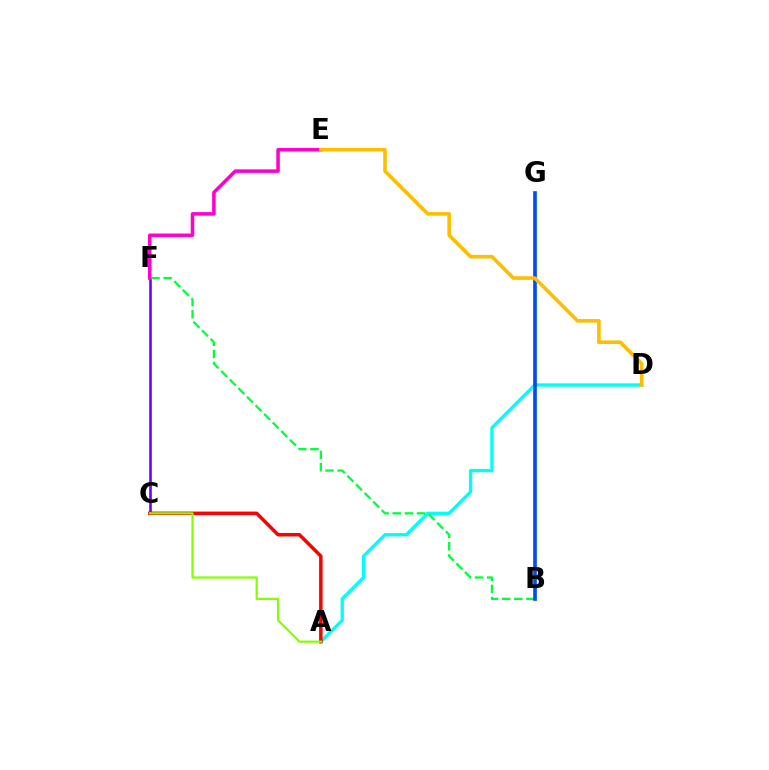{('C', 'F'): [{'color': '#7200ff', 'line_style': 'solid', 'thickness': 1.89}], ('E', 'F'): [{'color': '#ff00cf', 'line_style': 'solid', 'thickness': 2.55}], ('A', 'D'): [{'color': '#00fff6', 'line_style': 'solid', 'thickness': 2.4}], ('B', 'F'): [{'color': '#00ff39', 'line_style': 'dashed', 'thickness': 1.65}], ('A', 'C'): [{'color': '#ff0000', 'line_style': 'solid', 'thickness': 2.52}, {'color': '#84ff00', 'line_style': 'solid', 'thickness': 1.59}], ('B', 'G'): [{'color': '#004bff', 'line_style': 'solid', 'thickness': 2.64}], ('D', 'E'): [{'color': '#ffbd00', 'line_style': 'solid', 'thickness': 2.6}]}